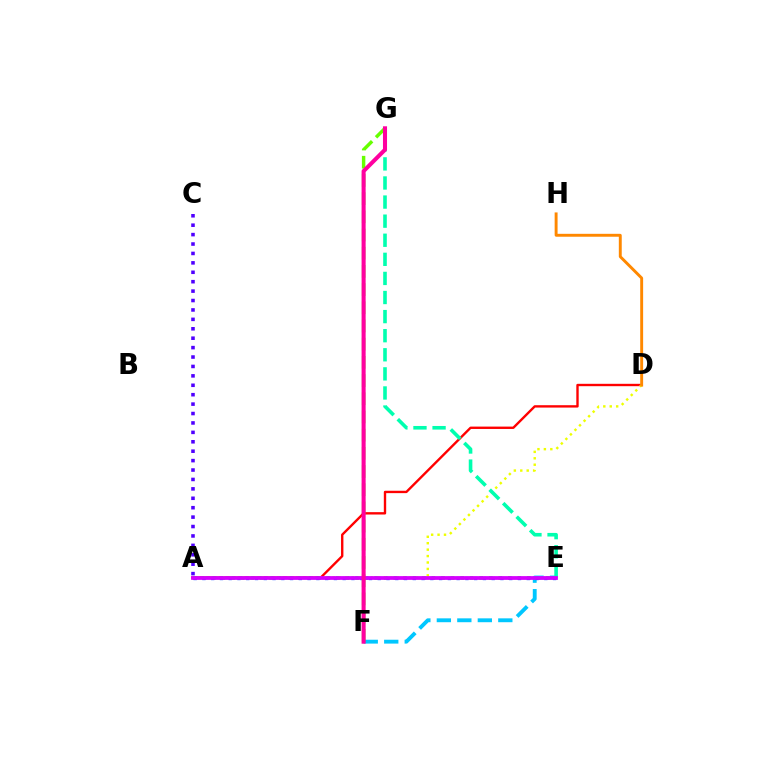{('A', 'D'): [{'color': '#ff0000', 'line_style': 'solid', 'thickness': 1.71}, {'color': '#eeff00', 'line_style': 'dotted', 'thickness': 1.75}], ('A', 'E'): [{'color': '#00ff27', 'line_style': 'dotted', 'thickness': 2.59}, {'color': '#003fff', 'line_style': 'dotted', 'thickness': 2.38}, {'color': '#d600ff', 'line_style': 'solid', 'thickness': 2.72}], ('A', 'C'): [{'color': '#4f00ff', 'line_style': 'dotted', 'thickness': 2.56}], ('E', 'F'): [{'color': '#00c7ff', 'line_style': 'dashed', 'thickness': 2.78}], ('E', 'G'): [{'color': '#00ffaf', 'line_style': 'dashed', 'thickness': 2.59}], ('D', 'H'): [{'color': '#ff8800', 'line_style': 'solid', 'thickness': 2.1}], ('F', 'G'): [{'color': '#66ff00', 'line_style': 'dashed', 'thickness': 2.47}, {'color': '#ff00a0', 'line_style': 'solid', 'thickness': 2.92}]}